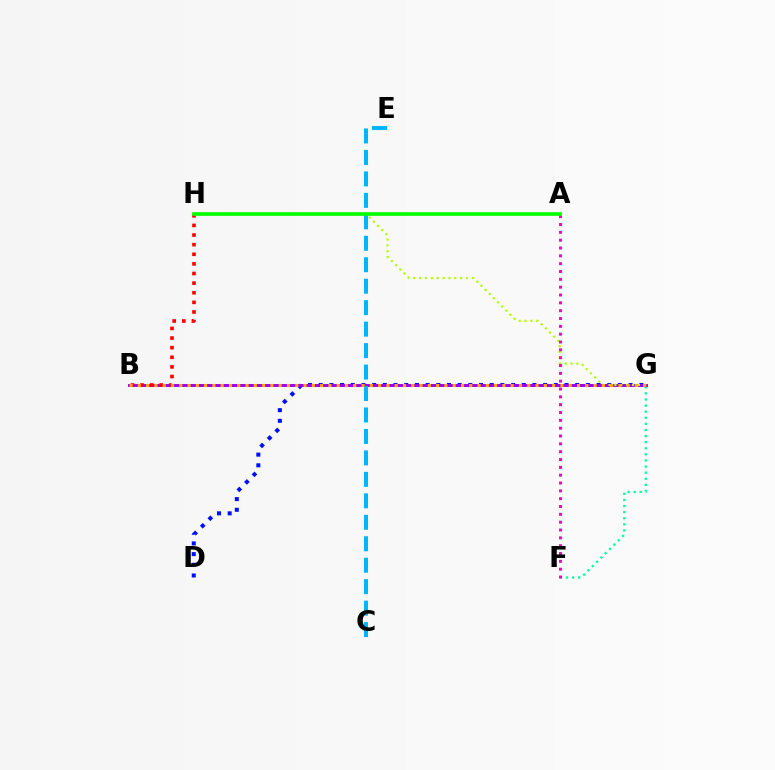{('F', 'G'): [{'color': '#00ff9d', 'line_style': 'dotted', 'thickness': 1.66}], ('D', 'G'): [{'color': '#0010ff', 'line_style': 'dotted', 'thickness': 2.9}], ('B', 'G'): [{'color': '#9b00ff', 'line_style': 'solid', 'thickness': 2.12}, {'color': '#ffa500', 'line_style': 'dotted', 'thickness': 2.25}], ('G', 'H'): [{'color': '#b3ff00', 'line_style': 'dotted', 'thickness': 1.59}], ('C', 'E'): [{'color': '#00b5ff', 'line_style': 'dashed', 'thickness': 2.92}], ('A', 'F'): [{'color': '#ff00bd', 'line_style': 'dotted', 'thickness': 2.13}], ('B', 'H'): [{'color': '#ff0000', 'line_style': 'dotted', 'thickness': 2.61}], ('A', 'H'): [{'color': '#08ff00', 'line_style': 'solid', 'thickness': 2.67}]}